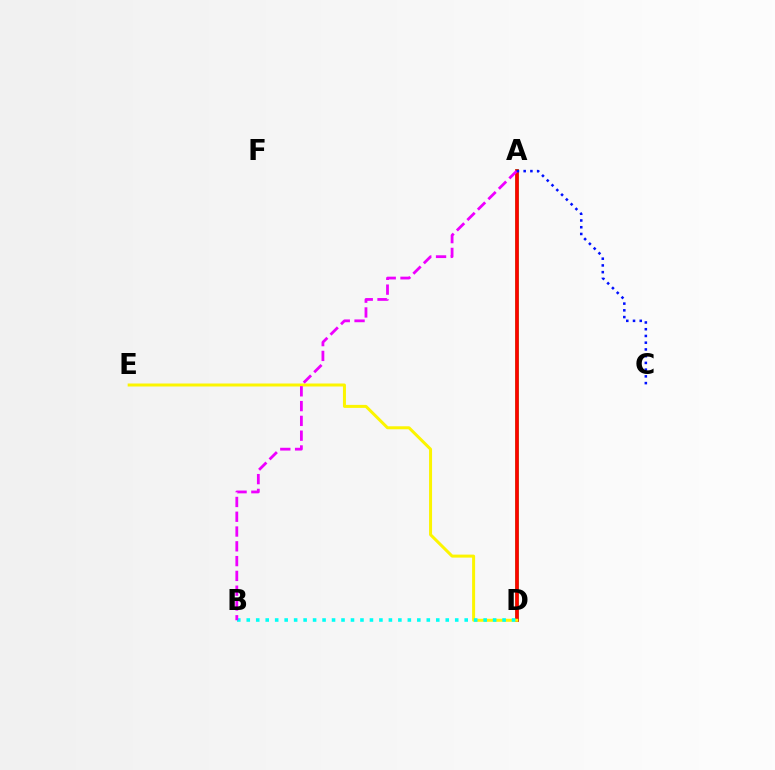{('A', 'D'): [{'color': '#08ff00', 'line_style': 'solid', 'thickness': 2.53}, {'color': '#ff0000', 'line_style': 'solid', 'thickness': 2.61}], ('D', 'E'): [{'color': '#fcf500', 'line_style': 'solid', 'thickness': 2.16}], ('B', 'D'): [{'color': '#00fff6', 'line_style': 'dotted', 'thickness': 2.57}], ('A', 'B'): [{'color': '#ee00ff', 'line_style': 'dashed', 'thickness': 2.01}], ('A', 'C'): [{'color': '#0010ff', 'line_style': 'dotted', 'thickness': 1.83}]}